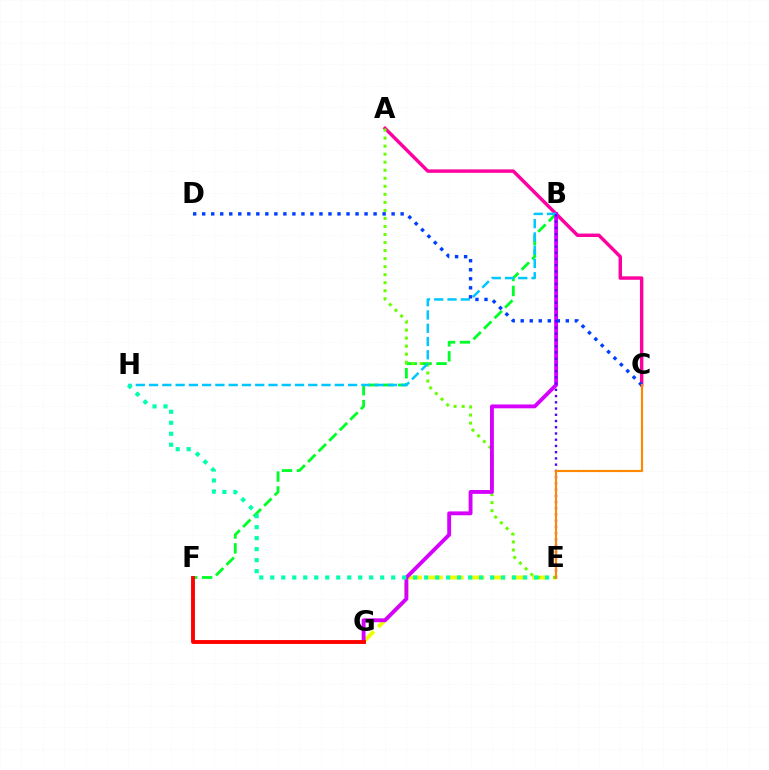{('E', 'G'): [{'color': '#eeff00', 'line_style': 'dashed', 'thickness': 2.82}], ('A', 'C'): [{'color': '#ff00a0', 'line_style': 'solid', 'thickness': 2.47}], ('B', 'F'): [{'color': '#00ff27', 'line_style': 'dashed', 'thickness': 2.03}], ('A', 'E'): [{'color': '#66ff00', 'line_style': 'dotted', 'thickness': 2.18}], ('B', 'G'): [{'color': '#d600ff', 'line_style': 'solid', 'thickness': 2.78}], ('B', 'H'): [{'color': '#00c7ff', 'line_style': 'dashed', 'thickness': 1.8}], ('C', 'D'): [{'color': '#003fff', 'line_style': 'dotted', 'thickness': 2.45}], ('B', 'E'): [{'color': '#4f00ff', 'line_style': 'dotted', 'thickness': 1.69}], ('F', 'G'): [{'color': '#ff0000', 'line_style': 'solid', 'thickness': 2.79}], ('E', 'H'): [{'color': '#00ffaf', 'line_style': 'dotted', 'thickness': 2.99}], ('C', 'E'): [{'color': '#ff8800', 'line_style': 'solid', 'thickness': 1.56}]}